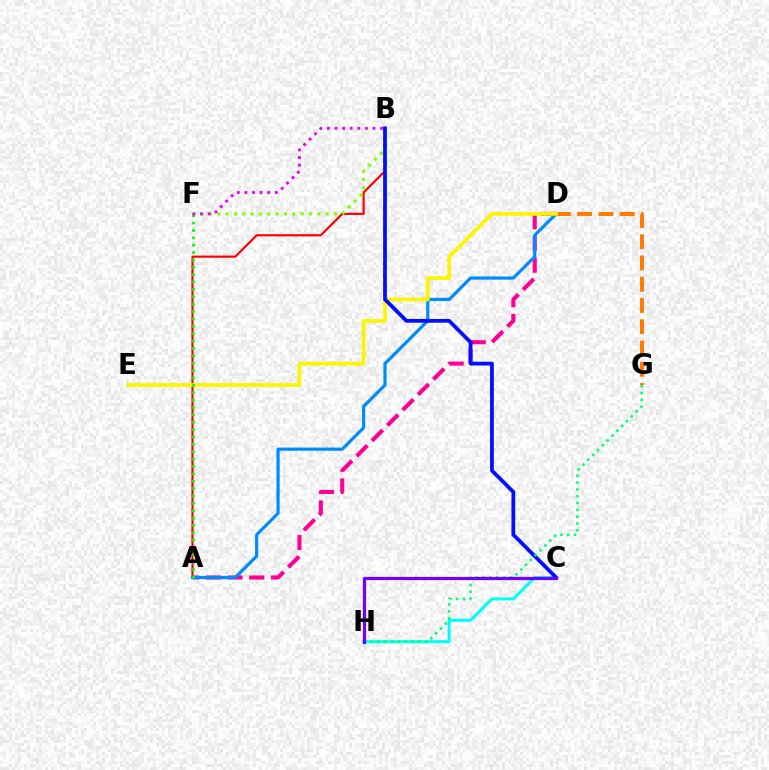{('D', 'G'): [{'color': '#ff7c00', 'line_style': 'dashed', 'thickness': 2.89}], ('A', 'B'): [{'color': '#ff0000', 'line_style': 'solid', 'thickness': 1.56}], ('A', 'D'): [{'color': '#ff0094', 'line_style': 'dashed', 'thickness': 2.95}, {'color': '#008cff', 'line_style': 'solid', 'thickness': 2.31}], ('B', 'F'): [{'color': '#84ff00', 'line_style': 'dotted', 'thickness': 2.27}, {'color': '#ee00ff', 'line_style': 'dotted', 'thickness': 2.07}], ('C', 'H'): [{'color': '#00fff6', 'line_style': 'solid', 'thickness': 2.19}, {'color': '#7200ff', 'line_style': 'solid', 'thickness': 2.31}], ('D', 'E'): [{'color': '#fcf500', 'line_style': 'solid', 'thickness': 2.68}], ('B', 'C'): [{'color': '#0010ff', 'line_style': 'solid', 'thickness': 2.72}], ('G', 'H'): [{'color': '#00ff74', 'line_style': 'dotted', 'thickness': 1.85}], ('A', 'F'): [{'color': '#08ff00', 'line_style': 'dotted', 'thickness': 2.0}]}